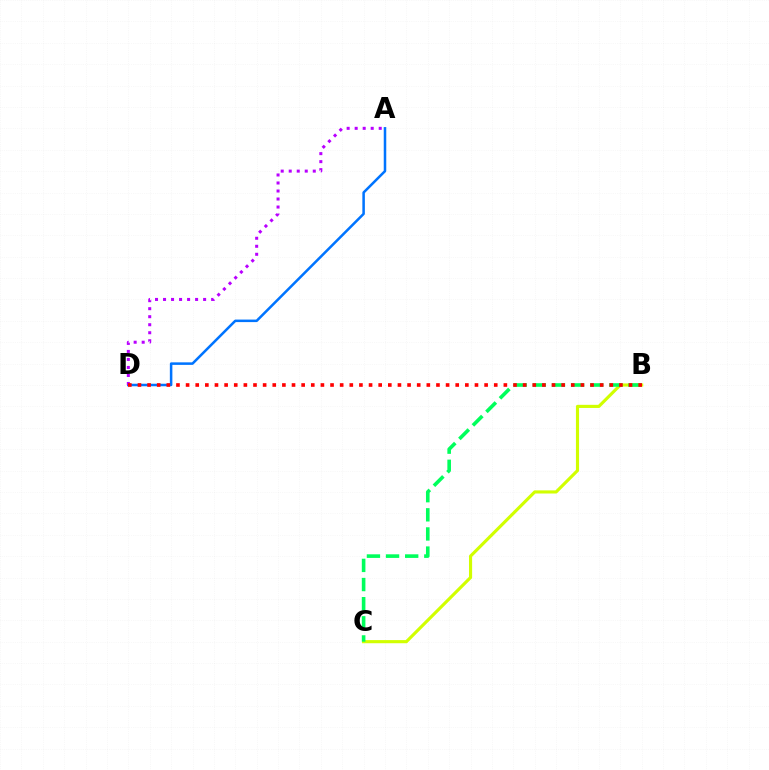{('B', 'C'): [{'color': '#d1ff00', 'line_style': 'solid', 'thickness': 2.26}, {'color': '#00ff5c', 'line_style': 'dashed', 'thickness': 2.6}], ('A', 'D'): [{'color': '#0074ff', 'line_style': 'solid', 'thickness': 1.82}, {'color': '#b900ff', 'line_style': 'dotted', 'thickness': 2.18}], ('B', 'D'): [{'color': '#ff0000', 'line_style': 'dotted', 'thickness': 2.62}]}